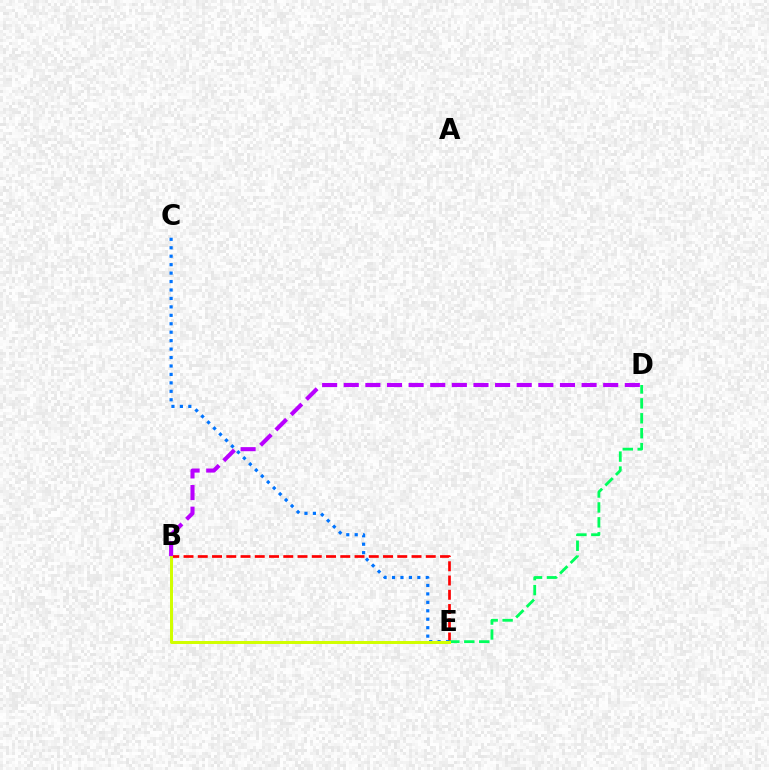{('B', 'E'): [{'color': '#ff0000', 'line_style': 'dashed', 'thickness': 1.94}, {'color': '#d1ff00', 'line_style': 'solid', 'thickness': 2.15}], ('D', 'E'): [{'color': '#00ff5c', 'line_style': 'dashed', 'thickness': 2.03}], ('C', 'E'): [{'color': '#0074ff', 'line_style': 'dotted', 'thickness': 2.29}], ('B', 'D'): [{'color': '#b900ff', 'line_style': 'dashed', 'thickness': 2.94}]}